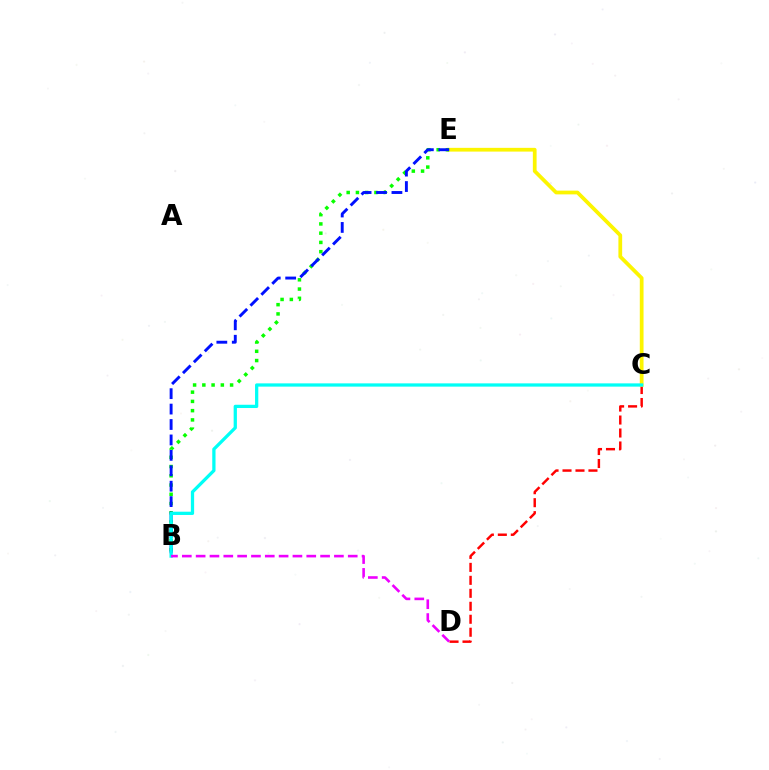{('C', 'D'): [{'color': '#ff0000', 'line_style': 'dashed', 'thickness': 1.76}], ('C', 'E'): [{'color': '#fcf500', 'line_style': 'solid', 'thickness': 2.7}], ('B', 'E'): [{'color': '#08ff00', 'line_style': 'dotted', 'thickness': 2.51}, {'color': '#0010ff', 'line_style': 'dashed', 'thickness': 2.09}], ('B', 'C'): [{'color': '#00fff6', 'line_style': 'solid', 'thickness': 2.35}], ('B', 'D'): [{'color': '#ee00ff', 'line_style': 'dashed', 'thickness': 1.88}]}